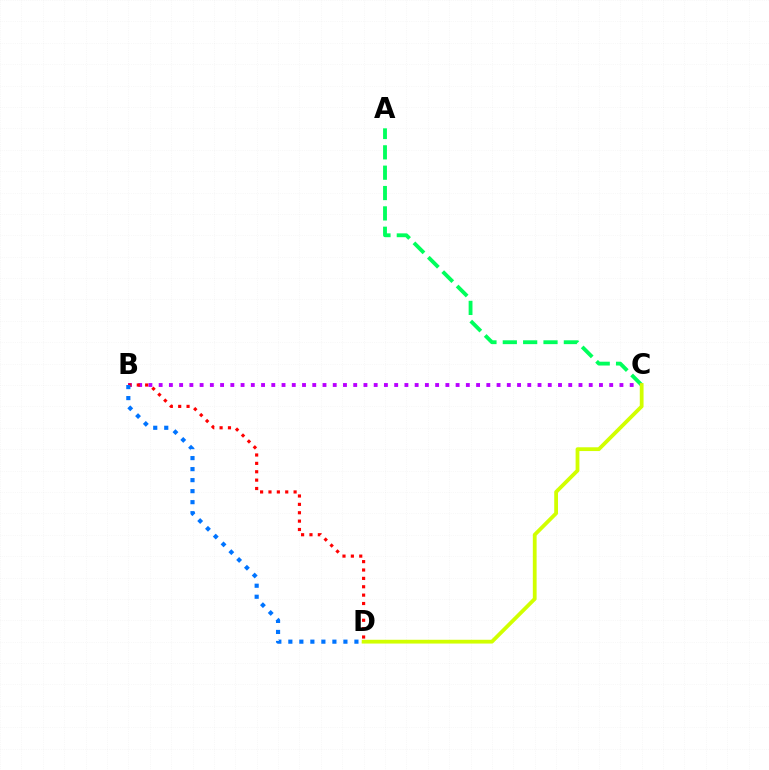{('A', 'C'): [{'color': '#00ff5c', 'line_style': 'dashed', 'thickness': 2.76}], ('B', 'C'): [{'color': '#b900ff', 'line_style': 'dotted', 'thickness': 2.78}], ('B', 'D'): [{'color': '#ff0000', 'line_style': 'dotted', 'thickness': 2.28}, {'color': '#0074ff', 'line_style': 'dotted', 'thickness': 2.99}], ('C', 'D'): [{'color': '#d1ff00', 'line_style': 'solid', 'thickness': 2.73}]}